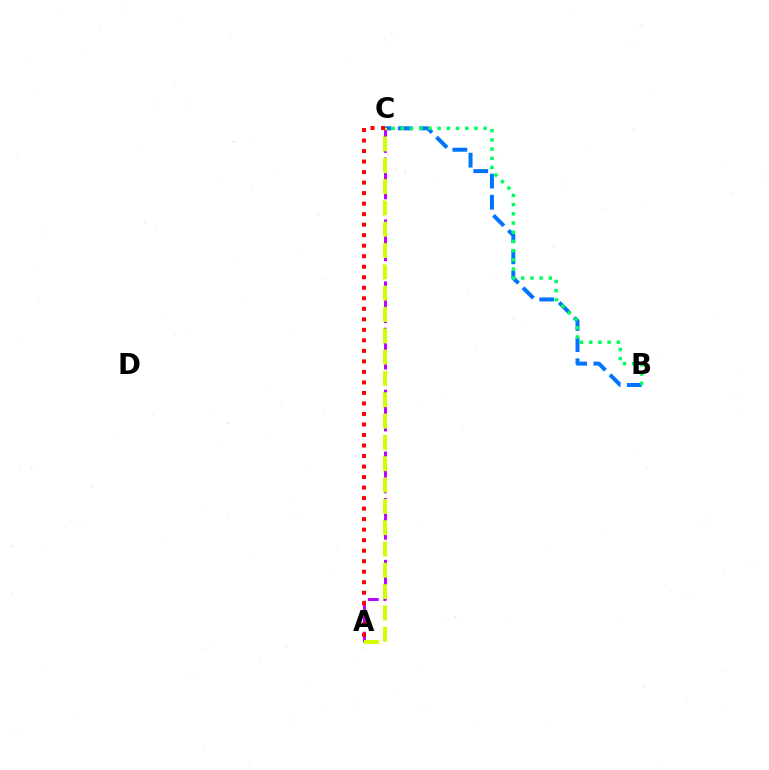{('B', 'C'): [{'color': '#0074ff', 'line_style': 'dashed', 'thickness': 2.87}, {'color': '#00ff5c', 'line_style': 'dotted', 'thickness': 2.5}], ('A', 'C'): [{'color': '#b900ff', 'line_style': 'dashed', 'thickness': 2.1}, {'color': '#d1ff00', 'line_style': 'dashed', 'thickness': 2.9}, {'color': '#ff0000', 'line_style': 'dotted', 'thickness': 2.86}]}